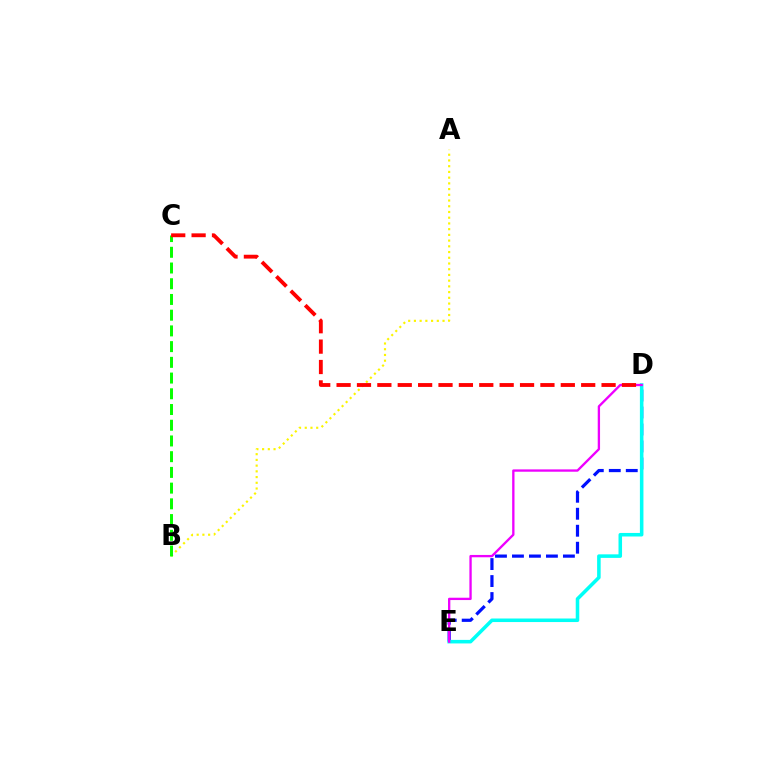{('D', 'E'): [{'color': '#0010ff', 'line_style': 'dashed', 'thickness': 2.31}, {'color': '#00fff6', 'line_style': 'solid', 'thickness': 2.55}, {'color': '#ee00ff', 'line_style': 'solid', 'thickness': 1.68}], ('A', 'B'): [{'color': '#fcf500', 'line_style': 'dotted', 'thickness': 1.56}], ('B', 'C'): [{'color': '#08ff00', 'line_style': 'dashed', 'thickness': 2.14}], ('C', 'D'): [{'color': '#ff0000', 'line_style': 'dashed', 'thickness': 2.77}]}